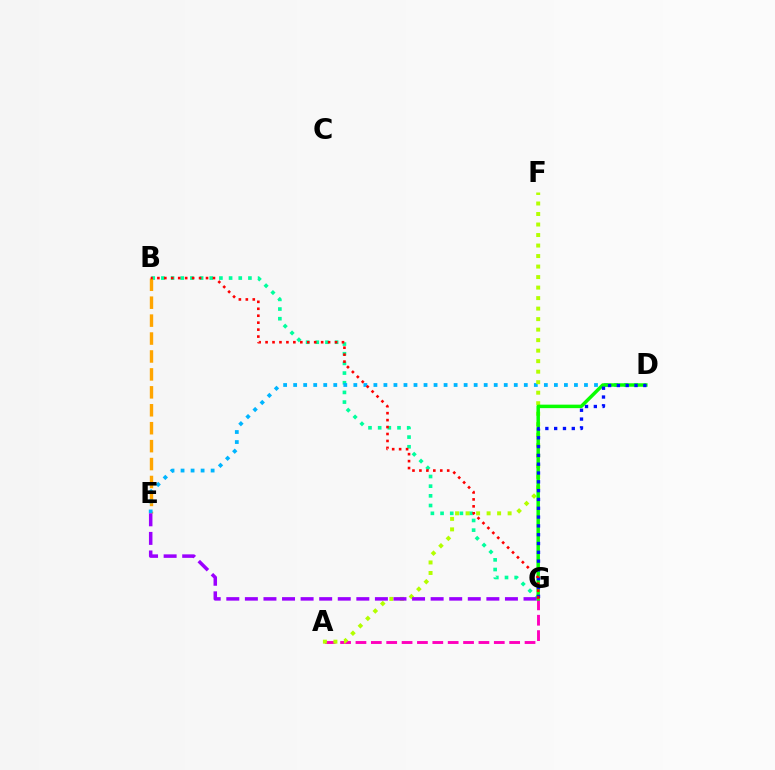{('A', 'G'): [{'color': '#ff00bd', 'line_style': 'dashed', 'thickness': 2.09}], ('B', 'G'): [{'color': '#00ff9d', 'line_style': 'dotted', 'thickness': 2.63}, {'color': '#ff0000', 'line_style': 'dotted', 'thickness': 1.89}], ('B', 'E'): [{'color': '#ffa500', 'line_style': 'dashed', 'thickness': 2.44}], ('D', 'E'): [{'color': '#00b5ff', 'line_style': 'dotted', 'thickness': 2.72}], ('A', 'F'): [{'color': '#b3ff00', 'line_style': 'dotted', 'thickness': 2.86}], ('D', 'G'): [{'color': '#08ff00', 'line_style': 'solid', 'thickness': 2.5}, {'color': '#0010ff', 'line_style': 'dotted', 'thickness': 2.39}], ('E', 'G'): [{'color': '#9b00ff', 'line_style': 'dashed', 'thickness': 2.52}]}